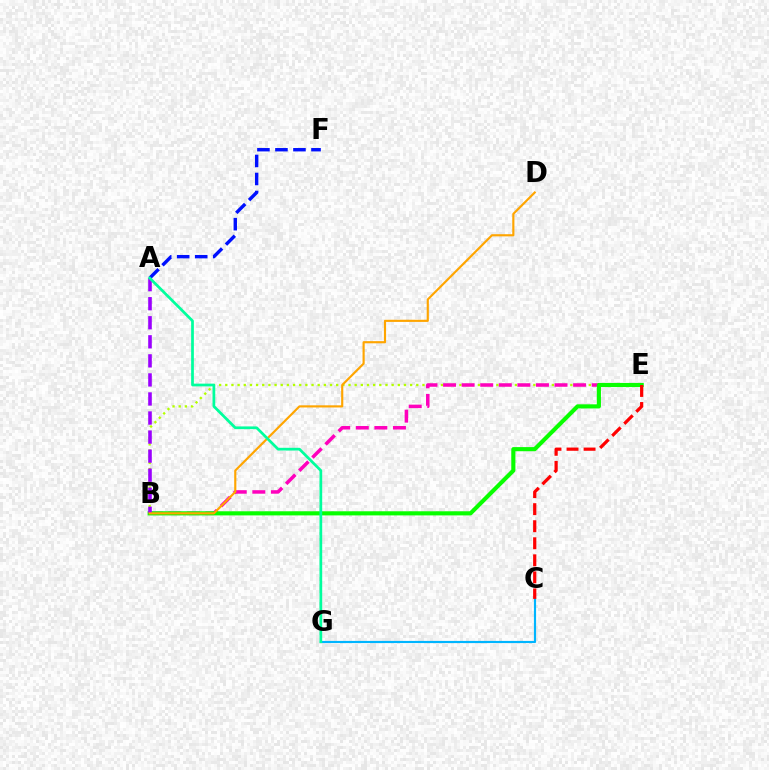{('B', 'E'): [{'color': '#b3ff00', 'line_style': 'dotted', 'thickness': 1.67}, {'color': '#ff00bd', 'line_style': 'dashed', 'thickness': 2.52}, {'color': '#08ff00', 'line_style': 'solid', 'thickness': 2.97}], ('A', 'F'): [{'color': '#0010ff', 'line_style': 'dashed', 'thickness': 2.45}], ('C', 'G'): [{'color': '#00b5ff', 'line_style': 'solid', 'thickness': 1.56}], ('A', 'B'): [{'color': '#9b00ff', 'line_style': 'dashed', 'thickness': 2.59}], ('C', 'E'): [{'color': '#ff0000', 'line_style': 'dashed', 'thickness': 2.32}], ('B', 'D'): [{'color': '#ffa500', 'line_style': 'solid', 'thickness': 1.55}], ('A', 'G'): [{'color': '#00ff9d', 'line_style': 'solid', 'thickness': 1.96}]}